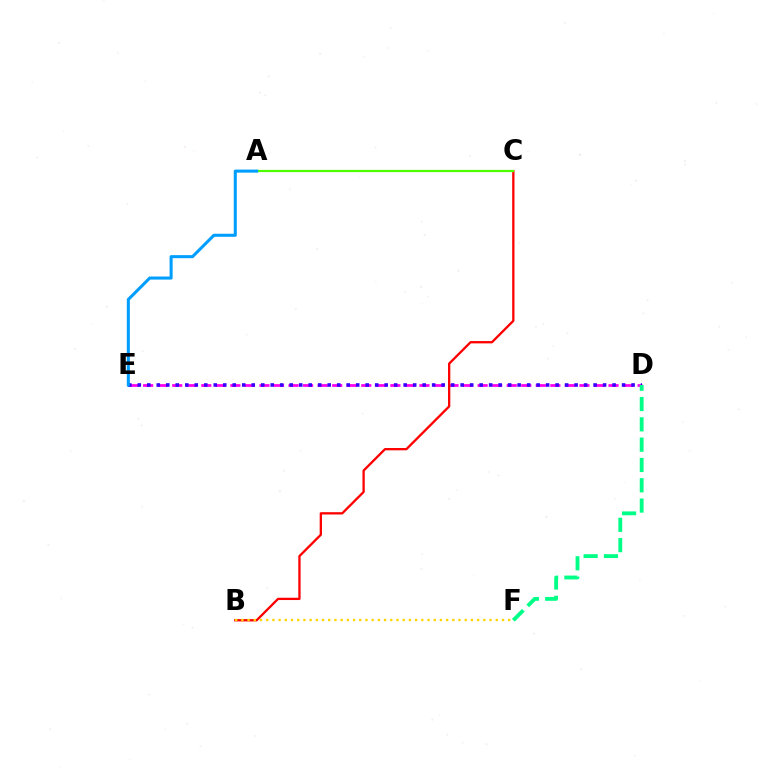{('D', 'E'): [{'color': '#ff00ed', 'line_style': 'dashed', 'thickness': 1.98}, {'color': '#3700ff', 'line_style': 'dotted', 'thickness': 2.58}], ('B', 'C'): [{'color': '#ff0000', 'line_style': 'solid', 'thickness': 1.66}], ('A', 'C'): [{'color': '#4fff00', 'line_style': 'solid', 'thickness': 1.61}], ('B', 'F'): [{'color': '#ffd500', 'line_style': 'dotted', 'thickness': 1.69}], ('A', 'E'): [{'color': '#009eff', 'line_style': 'solid', 'thickness': 2.2}], ('D', 'F'): [{'color': '#00ff86', 'line_style': 'dashed', 'thickness': 2.76}]}